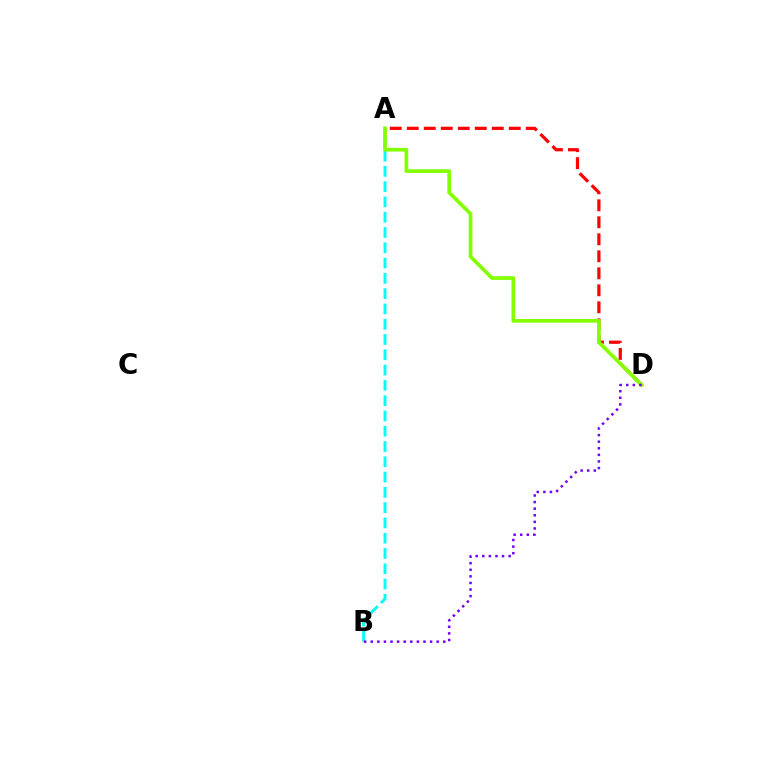{('A', 'D'): [{'color': '#ff0000', 'line_style': 'dashed', 'thickness': 2.31}, {'color': '#84ff00', 'line_style': 'solid', 'thickness': 2.67}], ('A', 'B'): [{'color': '#00fff6', 'line_style': 'dashed', 'thickness': 2.08}], ('B', 'D'): [{'color': '#7200ff', 'line_style': 'dotted', 'thickness': 1.79}]}